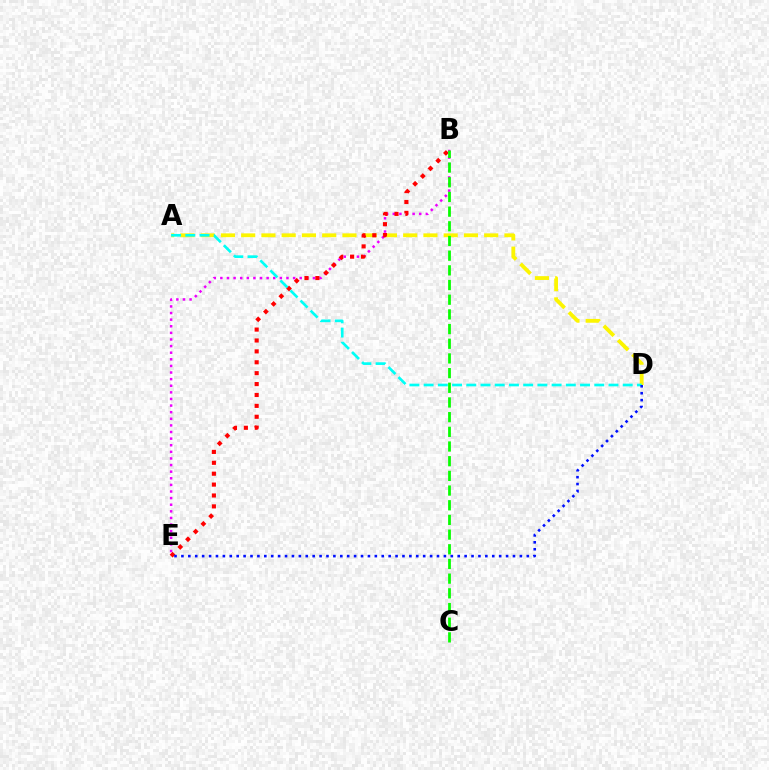{('A', 'D'): [{'color': '#fcf500', 'line_style': 'dashed', 'thickness': 2.75}, {'color': '#00fff6', 'line_style': 'dashed', 'thickness': 1.93}], ('B', 'E'): [{'color': '#ee00ff', 'line_style': 'dotted', 'thickness': 1.8}, {'color': '#ff0000', 'line_style': 'dotted', 'thickness': 2.96}], ('D', 'E'): [{'color': '#0010ff', 'line_style': 'dotted', 'thickness': 1.88}], ('B', 'C'): [{'color': '#08ff00', 'line_style': 'dashed', 'thickness': 1.99}]}